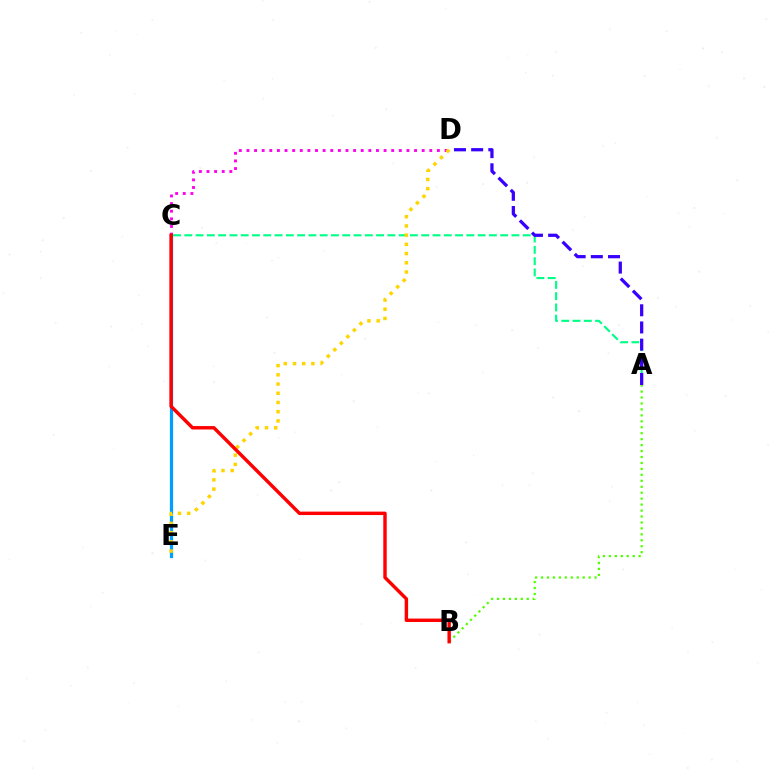{('C', 'E'): [{'color': '#009eff', 'line_style': 'solid', 'thickness': 2.33}], ('C', 'D'): [{'color': '#ff00ed', 'line_style': 'dotted', 'thickness': 2.07}], ('A', 'B'): [{'color': '#4fff00', 'line_style': 'dotted', 'thickness': 1.62}], ('A', 'C'): [{'color': '#00ff86', 'line_style': 'dashed', 'thickness': 1.53}], ('D', 'E'): [{'color': '#ffd500', 'line_style': 'dotted', 'thickness': 2.5}], ('A', 'D'): [{'color': '#3700ff', 'line_style': 'dashed', 'thickness': 2.33}], ('B', 'C'): [{'color': '#ff0000', 'line_style': 'solid', 'thickness': 2.47}]}